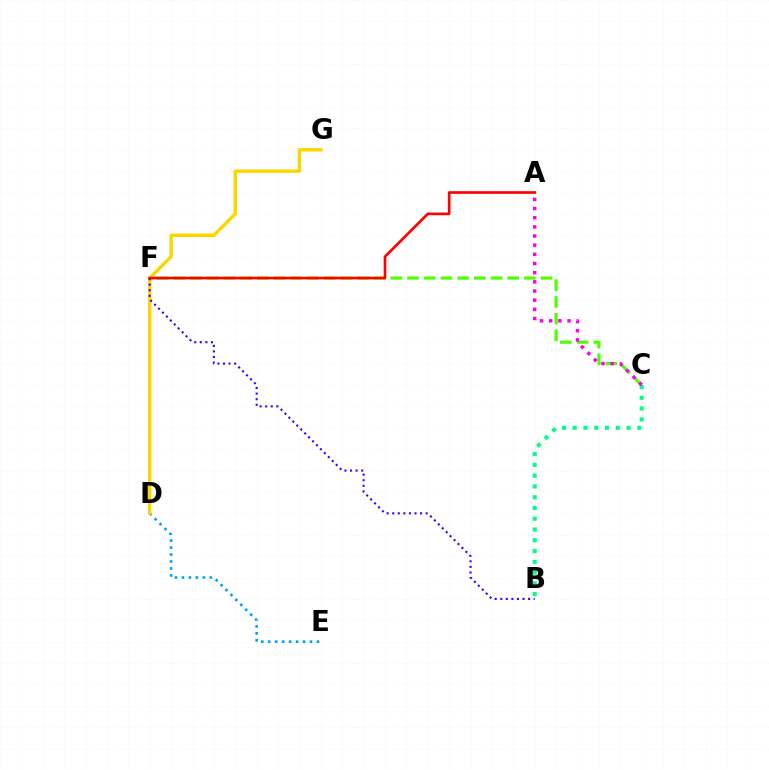{('D', 'E'): [{'color': '#009eff', 'line_style': 'dotted', 'thickness': 1.89}], ('C', 'F'): [{'color': '#4fff00', 'line_style': 'dashed', 'thickness': 2.27}], ('D', 'G'): [{'color': '#ffd500', 'line_style': 'solid', 'thickness': 2.47}], ('B', 'F'): [{'color': '#3700ff', 'line_style': 'dotted', 'thickness': 1.51}], ('A', 'F'): [{'color': '#ff0000', 'line_style': 'solid', 'thickness': 1.92}], ('B', 'C'): [{'color': '#00ff86', 'line_style': 'dotted', 'thickness': 2.93}], ('A', 'C'): [{'color': '#ff00ed', 'line_style': 'dotted', 'thickness': 2.49}]}